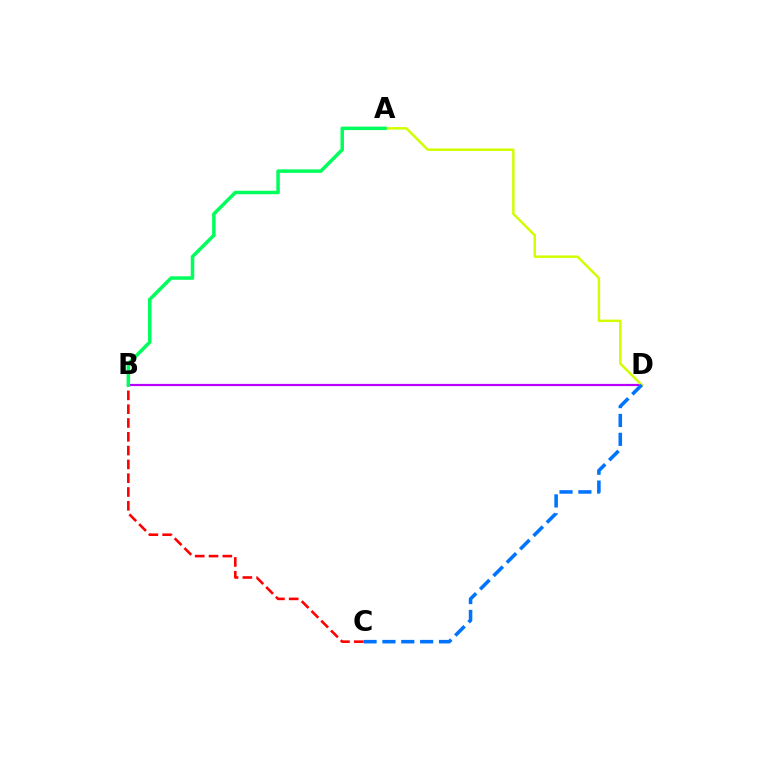{('B', 'C'): [{'color': '#ff0000', 'line_style': 'dashed', 'thickness': 1.88}], ('B', 'D'): [{'color': '#b900ff', 'line_style': 'solid', 'thickness': 1.6}], ('A', 'D'): [{'color': '#d1ff00', 'line_style': 'solid', 'thickness': 1.79}], ('A', 'B'): [{'color': '#00ff5c', 'line_style': 'solid', 'thickness': 2.52}], ('C', 'D'): [{'color': '#0074ff', 'line_style': 'dashed', 'thickness': 2.56}]}